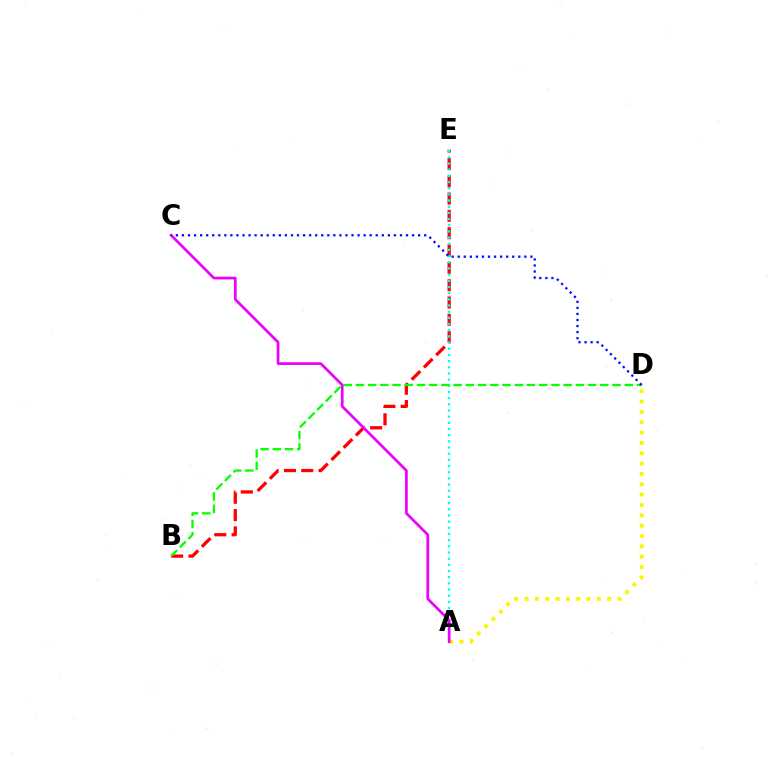{('B', 'E'): [{'color': '#ff0000', 'line_style': 'dashed', 'thickness': 2.35}], ('A', 'D'): [{'color': '#fcf500', 'line_style': 'dotted', 'thickness': 2.81}], ('A', 'E'): [{'color': '#00fff6', 'line_style': 'dotted', 'thickness': 1.68}], ('B', 'D'): [{'color': '#08ff00', 'line_style': 'dashed', 'thickness': 1.66}], ('A', 'C'): [{'color': '#ee00ff', 'line_style': 'solid', 'thickness': 1.95}], ('C', 'D'): [{'color': '#0010ff', 'line_style': 'dotted', 'thickness': 1.65}]}